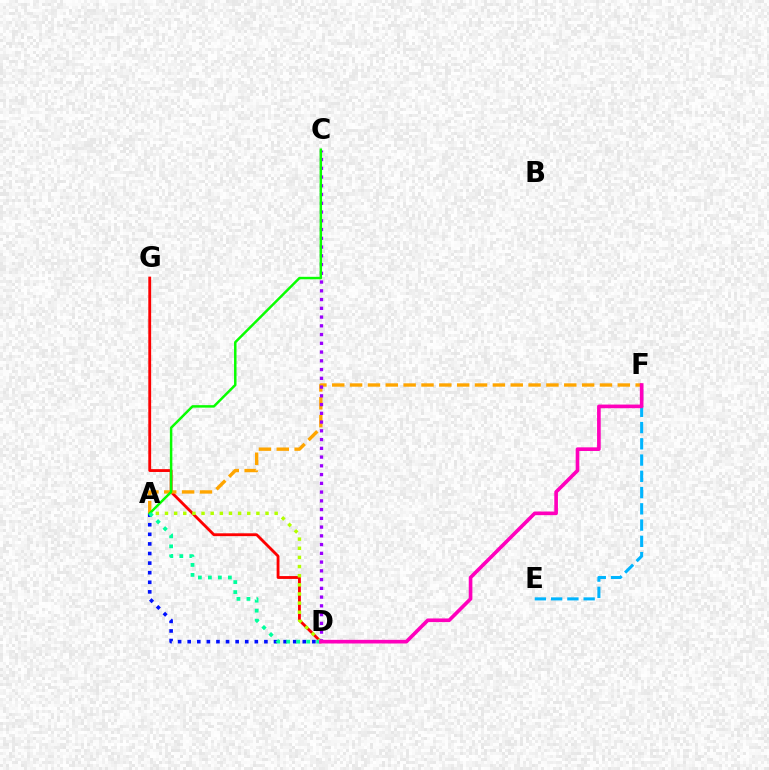{('A', 'D'): [{'color': '#0010ff', 'line_style': 'dotted', 'thickness': 2.61}, {'color': '#b3ff00', 'line_style': 'dotted', 'thickness': 2.48}, {'color': '#00ff9d', 'line_style': 'dotted', 'thickness': 2.71}], ('D', 'G'): [{'color': '#ff0000', 'line_style': 'solid', 'thickness': 2.04}], ('A', 'F'): [{'color': '#ffa500', 'line_style': 'dashed', 'thickness': 2.42}], ('E', 'F'): [{'color': '#00b5ff', 'line_style': 'dashed', 'thickness': 2.21}], ('C', 'D'): [{'color': '#9b00ff', 'line_style': 'dotted', 'thickness': 2.38}], ('A', 'C'): [{'color': '#08ff00', 'line_style': 'solid', 'thickness': 1.78}], ('D', 'F'): [{'color': '#ff00bd', 'line_style': 'solid', 'thickness': 2.62}]}